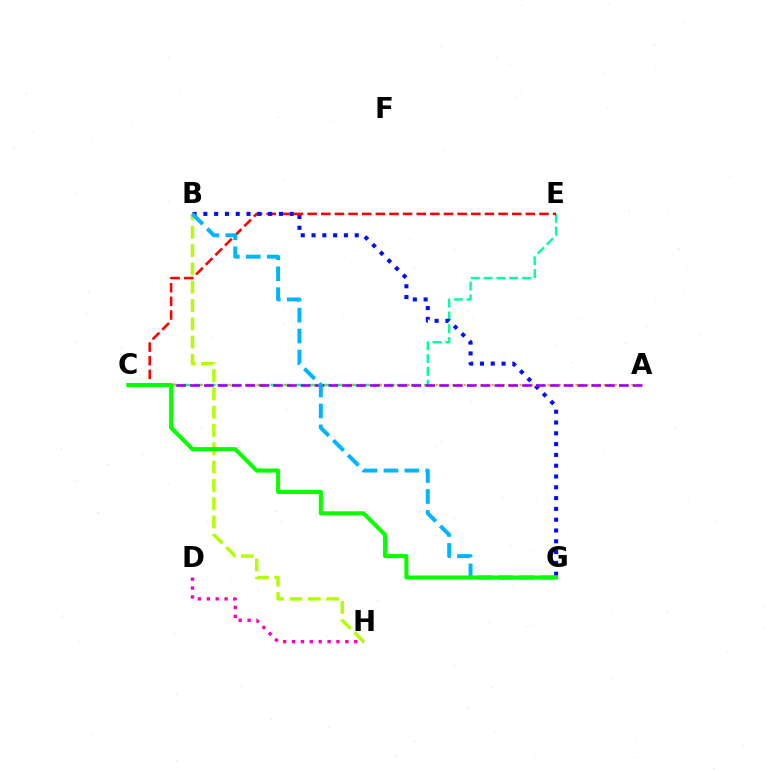{('C', 'E'): [{'color': '#00ff9d', 'line_style': 'dashed', 'thickness': 1.74}, {'color': '#ff0000', 'line_style': 'dashed', 'thickness': 1.85}], ('A', 'C'): [{'color': '#ffa500', 'line_style': 'dotted', 'thickness': 1.52}, {'color': '#9b00ff', 'line_style': 'dashed', 'thickness': 1.88}], ('D', 'H'): [{'color': '#ff00bd', 'line_style': 'dotted', 'thickness': 2.41}], ('B', 'H'): [{'color': '#b3ff00', 'line_style': 'dashed', 'thickness': 2.49}], ('B', 'G'): [{'color': '#0010ff', 'line_style': 'dotted', 'thickness': 2.93}, {'color': '#00b5ff', 'line_style': 'dashed', 'thickness': 2.84}], ('C', 'G'): [{'color': '#08ff00', 'line_style': 'solid', 'thickness': 2.93}]}